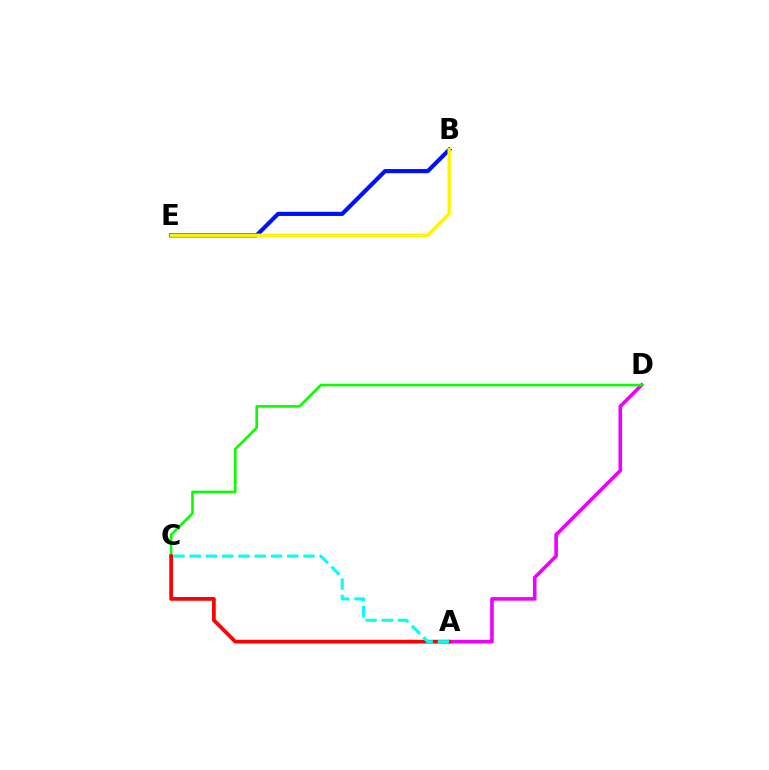{('A', 'D'): [{'color': '#ee00ff', 'line_style': 'solid', 'thickness': 2.58}], ('C', 'D'): [{'color': '#08ff00', 'line_style': 'solid', 'thickness': 1.88}], ('A', 'C'): [{'color': '#ff0000', 'line_style': 'solid', 'thickness': 2.69}, {'color': '#00fff6', 'line_style': 'dashed', 'thickness': 2.21}], ('B', 'E'): [{'color': '#0010ff', 'line_style': 'solid', 'thickness': 2.98}, {'color': '#fcf500', 'line_style': 'solid', 'thickness': 2.41}]}